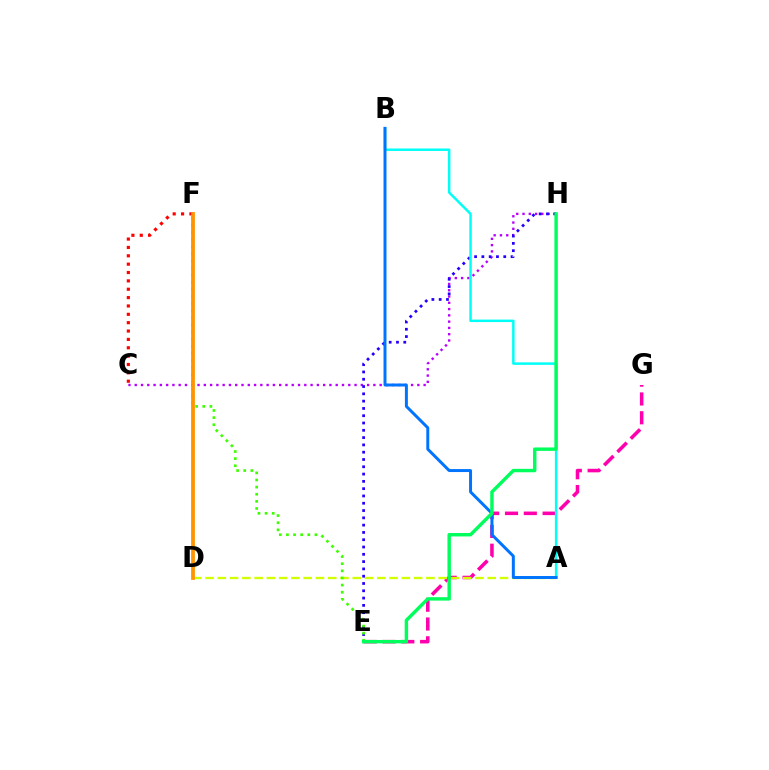{('E', 'G'): [{'color': '#ff00ac', 'line_style': 'dashed', 'thickness': 2.56}], ('C', 'H'): [{'color': '#b900ff', 'line_style': 'dotted', 'thickness': 1.71}], ('A', 'D'): [{'color': '#d1ff00', 'line_style': 'dashed', 'thickness': 1.67}], ('E', 'H'): [{'color': '#2500ff', 'line_style': 'dotted', 'thickness': 1.98}, {'color': '#00ff5c', 'line_style': 'solid', 'thickness': 2.46}], ('A', 'B'): [{'color': '#00fff6', 'line_style': 'solid', 'thickness': 1.78}, {'color': '#0074ff', 'line_style': 'solid', 'thickness': 2.14}], ('C', 'F'): [{'color': '#ff0000', 'line_style': 'dotted', 'thickness': 2.27}], ('E', 'F'): [{'color': '#3dff00', 'line_style': 'dotted', 'thickness': 1.94}], ('D', 'F'): [{'color': '#ff9400', 'line_style': 'solid', 'thickness': 2.71}]}